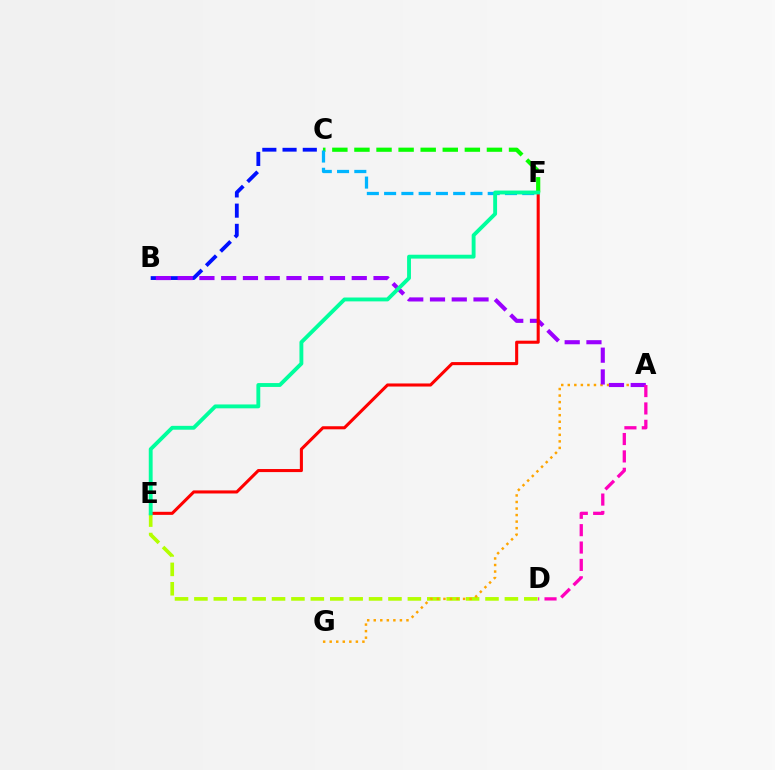{('D', 'E'): [{'color': '#b3ff00', 'line_style': 'dashed', 'thickness': 2.64}], ('B', 'C'): [{'color': '#0010ff', 'line_style': 'dashed', 'thickness': 2.75}], ('A', 'G'): [{'color': '#ffa500', 'line_style': 'dotted', 'thickness': 1.78}], ('C', 'F'): [{'color': '#08ff00', 'line_style': 'dashed', 'thickness': 3.0}, {'color': '#00b5ff', 'line_style': 'dashed', 'thickness': 2.35}], ('A', 'B'): [{'color': '#9b00ff', 'line_style': 'dashed', 'thickness': 2.96}], ('E', 'F'): [{'color': '#ff0000', 'line_style': 'solid', 'thickness': 2.21}, {'color': '#00ff9d', 'line_style': 'solid', 'thickness': 2.78}], ('A', 'D'): [{'color': '#ff00bd', 'line_style': 'dashed', 'thickness': 2.36}]}